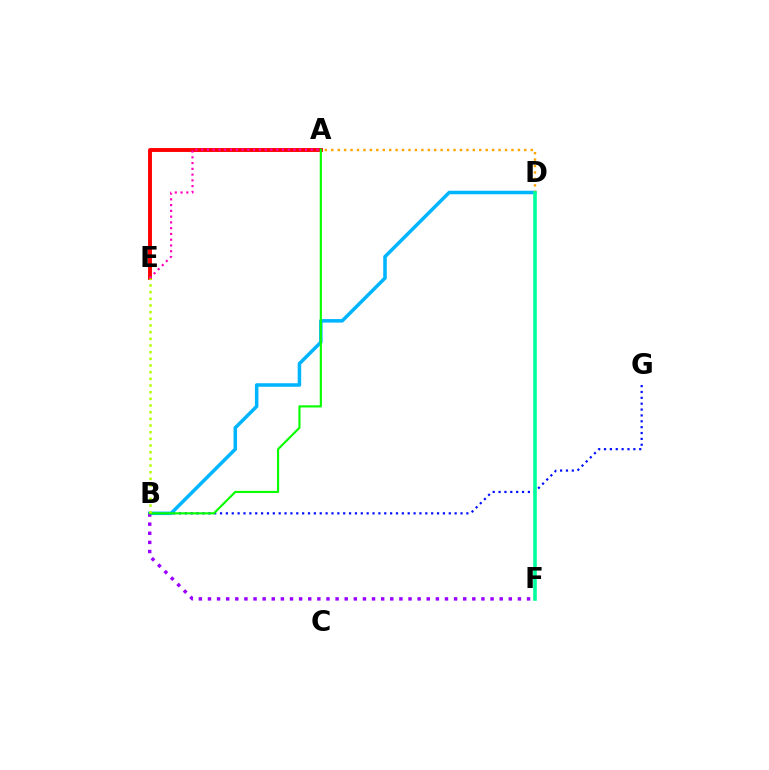{('B', 'G'): [{'color': '#0010ff', 'line_style': 'dotted', 'thickness': 1.59}], ('A', 'E'): [{'color': '#ff0000', 'line_style': 'solid', 'thickness': 2.8}, {'color': '#ff00bd', 'line_style': 'dotted', 'thickness': 1.57}], ('B', 'D'): [{'color': '#00b5ff', 'line_style': 'solid', 'thickness': 2.53}], ('B', 'F'): [{'color': '#9b00ff', 'line_style': 'dotted', 'thickness': 2.48}], ('A', 'D'): [{'color': '#ffa500', 'line_style': 'dotted', 'thickness': 1.75}], ('A', 'B'): [{'color': '#08ff00', 'line_style': 'solid', 'thickness': 1.55}], ('D', 'F'): [{'color': '#00ff9d', 'line_style': 'solid', 'thickness': 2.59}], ('B', 'E'): [{'color': '#b3ff00', 'line_style': 'dotted', 'thickness': 1.81}]}